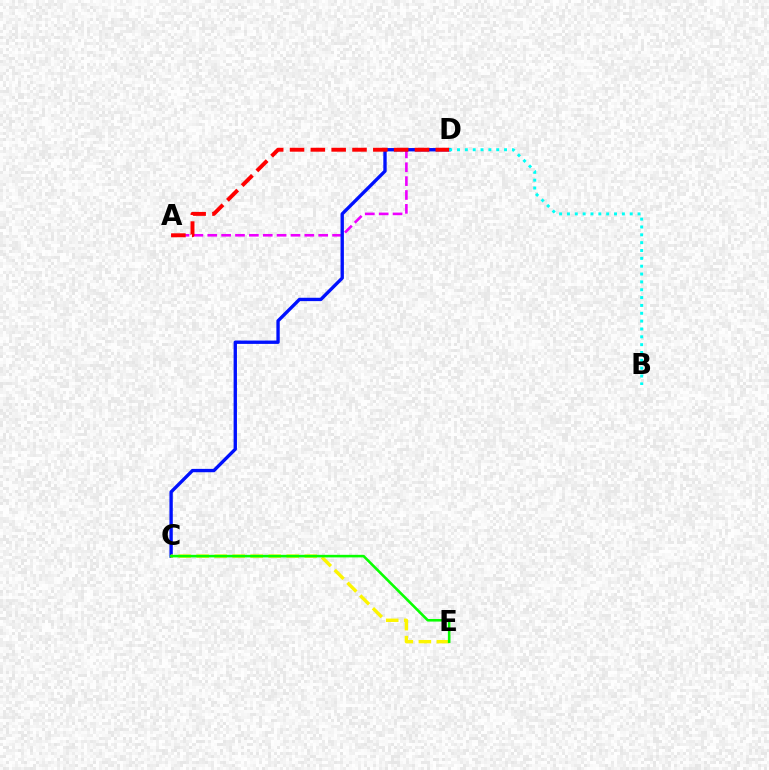{('A', 'D'): [{'color': '#ee00ff', 'line_style': 'dashed', 'thickness': 1.88}, {'color': '#ff0000', 'line_style': 'dashed', 'thickness': 2.83}], ('C', 'D'): [{'color': '#0010ff', 'line_style': 'solid', 'thickness': 2.41}], ('C', 'E'): [{'color': '#fcf500', 'line_style': 'dashed', 'thickness': 2.45}, {'color': '#08ff00', 'line_style': 'solid', 'thickness': 1.85}], ('B', 'D'): [{'color': '#00fff6', 'line_style': 'dotted', 'thickness': 2.13}]}